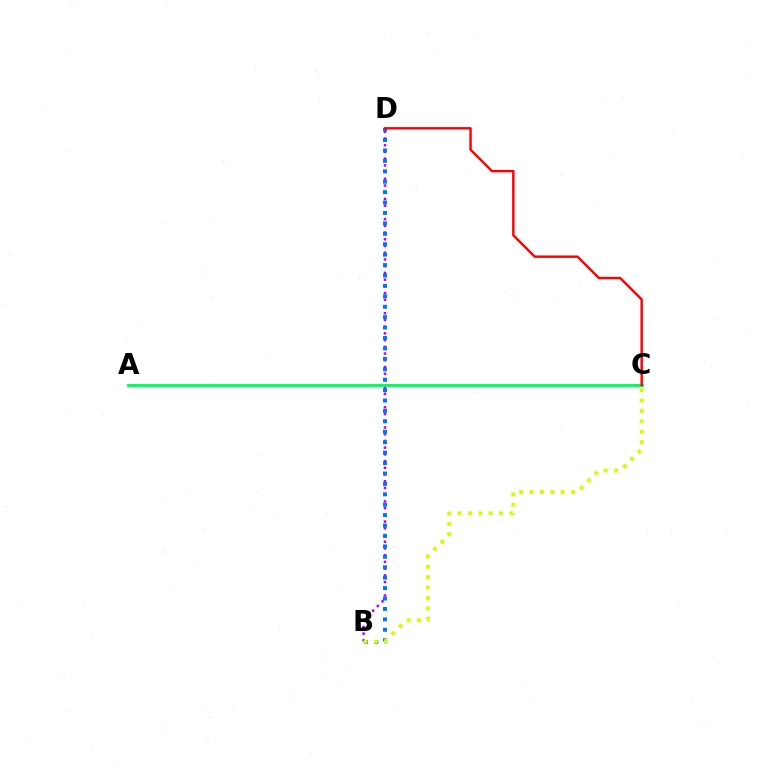{('B', 'D'): [{'color': '#b900ff', 'line_style': 'dotted', 'thickness': 1.83}, {'color': '#0074ff', 'line_style': 'dotted', 'thickness': 2.83}], ('A', 'C'): [{'color': '#00ff5c', 'line_style': 'solid', 'thickness': 2.11}], ('B', 'C'): [{'color': '#d1ff00', 'line_style': 'dotted', 'thickness': 2.82}], ('C', 'D'): [{'color': '#ff0000', 'line_style': 'solid', 'thickness': 1.74}]}